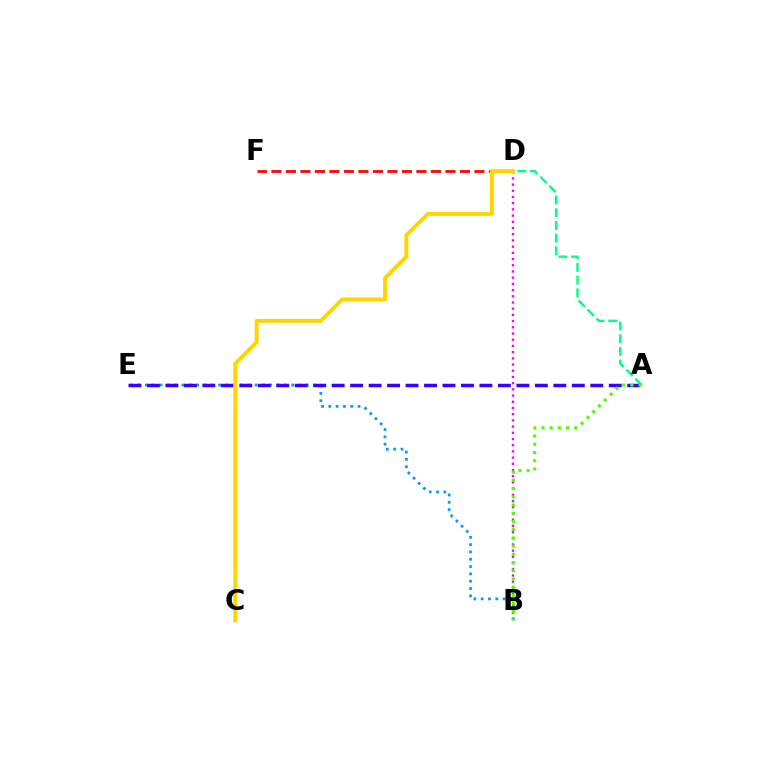{('B', 'D'): [{'color': '#ff00ed', 'line_style': 'dotted', 'thickness': 1.69}], ('D', 'F'): [{'color': '#ff0000', 'line_style': 'dashed', 'thickness': 1.97}], ('A', 'D'): [{'color': '#00ff86', 'line_style': 'dashed', 'thickness': 1.72}], ('B', 'E'): [{'color': '#009eff', 'line_style': 'dotted', 'thickness': 1.99}], ('A', 'E'): [{'color': '#3700ff', 'line_style': 'dashed', 'thickness': 2.51}], ('A', 'B'): [{'color': '#4fff00', 'line_style': 'dotted', 'thickness': 2.23}], ('C', 'D'): [{'color': '#ffd500', 'line_style': 'solid', 'thickness': 2.84}]}